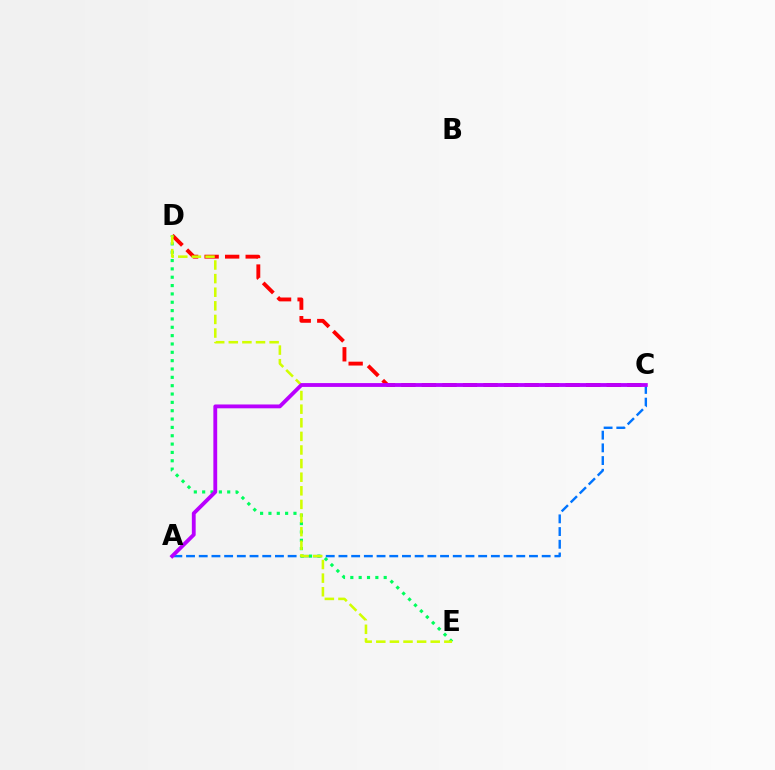{('A', 'C'): [{'color': '#0074ff', 'line_style': 'dashed', 'thickness': 1.73}, {'color': '#b900ff', 'line_style': 'solid', 'thickness': 2.76}], ('C', 'D'): [{'color': '#ff0000', 'line_style': 'dashed', 'thickness': 2.79}], ('D', 'E'): [{'color': '#00ff5c', 'line_style': 'dotted', 'thickness': 2.27}, {'color': '#d1ff00', 'line_style': 'dashed', 'thickness': 1.85}]}